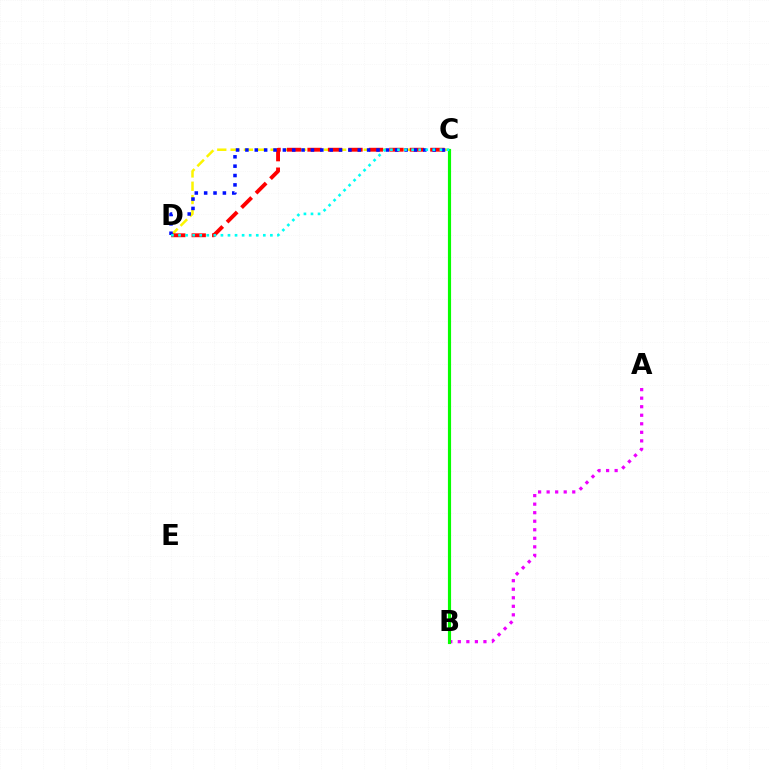{('C', 'D'): [{'color': '#fcf500', 'line_style': 'dashed', 'thickness': 1.81}, {'color': '#ff0000', 'line_style': 'dashed', 'thickness': 2.78}, {'color': '#0010ff', 'line_style': 'dotted', 'thickness': 2.54}, {'color': '#00fff6', 'line_style': 'dotted', 'thickness': 1.92}], ('A', 'B'): [{'color': '#ee00ff', 'line_style': 'dotted', 'thickness': 2.32}], ('B', 'C'): [{'color': '#08ff00', 'line_style': 'solid', 'thickness': 2.27}]}